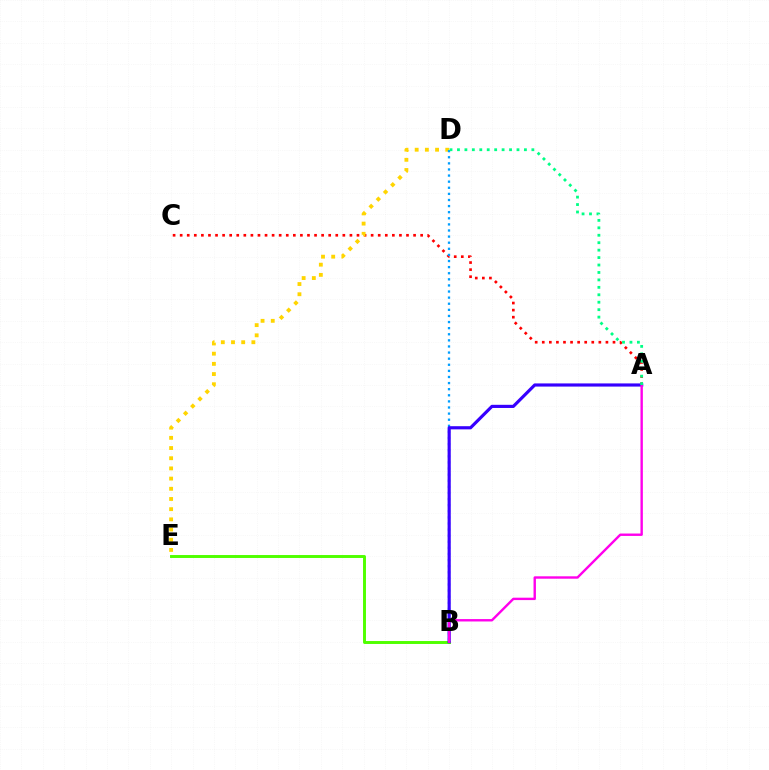{('A', 'C'): [{'color': '#ff0000', 'line_style': 'dotted', 'thickness': 1.92}], ('D', 'E'): [{'color': '#ffd500', 'line_style': 'dotted', 'thickness': 2.77}], ('B', 'D'): [{'color': '#009eff', 'line_style': 'dotted', 'thickness': 1.66}], ('B', 'E'): [{'color': '#4fff00', 'line_style': 'solid', 'thickness': 2.11}], ('A', 'B'): [{'color': '#3700ff', 'line_style': 'solid', 'thickness': 2.28}, {'color': '#ff00ed', 'line_style': 'solid', 'thickness': 1.73}], ('A', 'D'): [{'color': '#00ff86', 'line_style': 'dotted', 'thickness': 2.02}]}